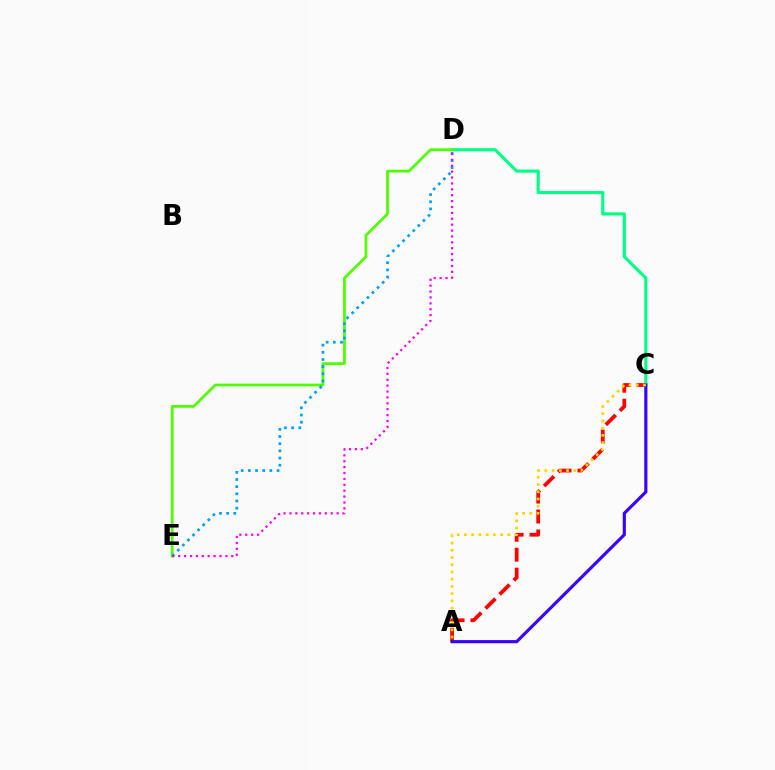{('C', 'D'): [{'color': '#00ff86', 'line_style': 'solid', 'thickness': 2.26}], ('D', 'E'): [{'color': '#4fff00', 'line_style': 'solid', 'thickness': 1.97}, {'color': '#009eff', 'line_style': 'dotted', 'thickness': 1.95}, {'color': '#ff00ed', 'line_style': 'dotted', 'thickness': 1.6}], ('A', 'C'): [{'color': '#ff0000', 'line_style': 'dashed', 'thickness': 2.7}, {'color': '#3700ff', 'line_style': 'solid', 'thickness': 2.26}, {'color': '#ffd500', 'line_style': 'dotted', 'thickness': 1.96}]}